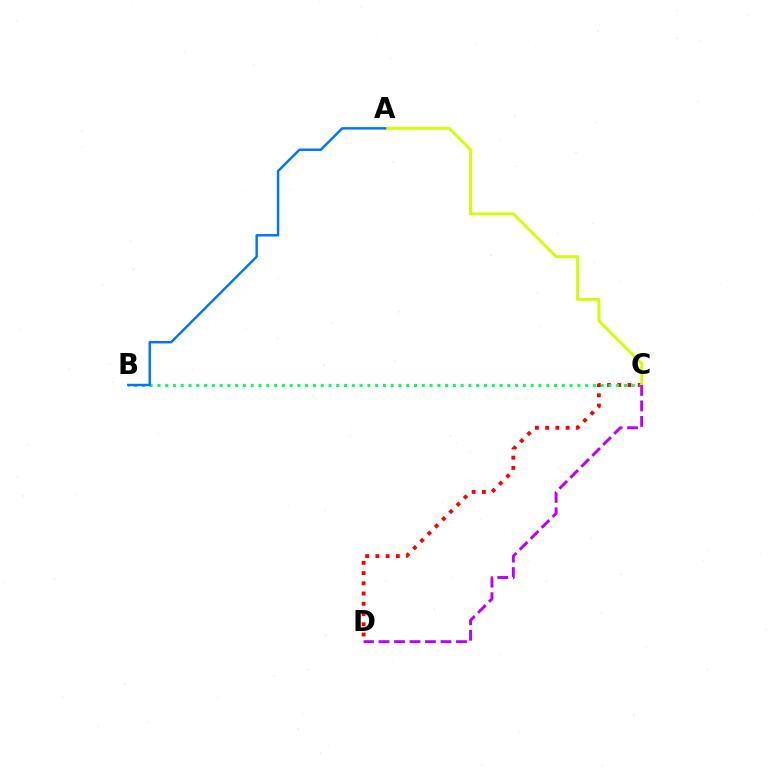{('C', 'D'): [{'color': '#ff0000', 'line_style': 'dotted', 'thickness': 2.78}, {'color': '#b900ff', 'line_style': 'dashed', 'thickness': 2.1}], ('B', 'C'): [{'color': '#00ff5c', 'line_style': 'dotted', 'thickness': 2.11}], ('A', 'C'): [{'color': '#d1ff00', 'line_style': 'solid', 'thickness': 2.06}], ('A', 'B'): [{'color': '#0074ff', 'line_style': 'solid', 'thickness': 1.76}]}